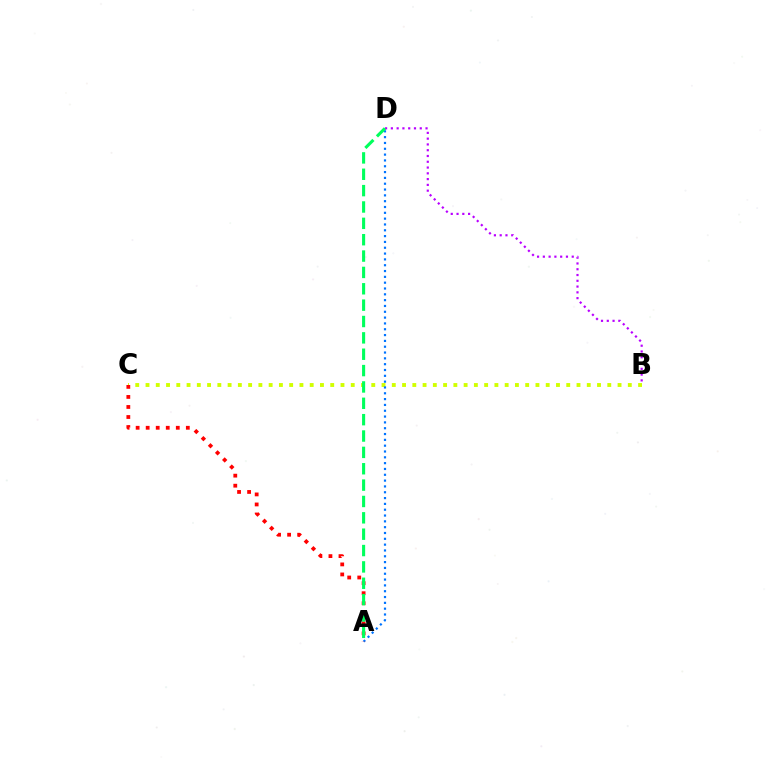{('B', 'C'): [{'color': '#d1ff00', 'line_style': 'dotted', 'thickness': 2.79}], ('A', 'D'): [{'color': '#0074ff', 'line_style': 'dotted', 'thickness': 1.58}, {'color': '#00ff5c', 'line_style': 'dashed', 'thickness': 2.22}], ('B', 'D'): [{'color': '#b900ff', 'line_style': 'dotted', 'thickness': 1.57}], ('A', 'C'): [{'color': '#ff0000', 'line_style': 'dotted', 'thickness': 2.73}]}